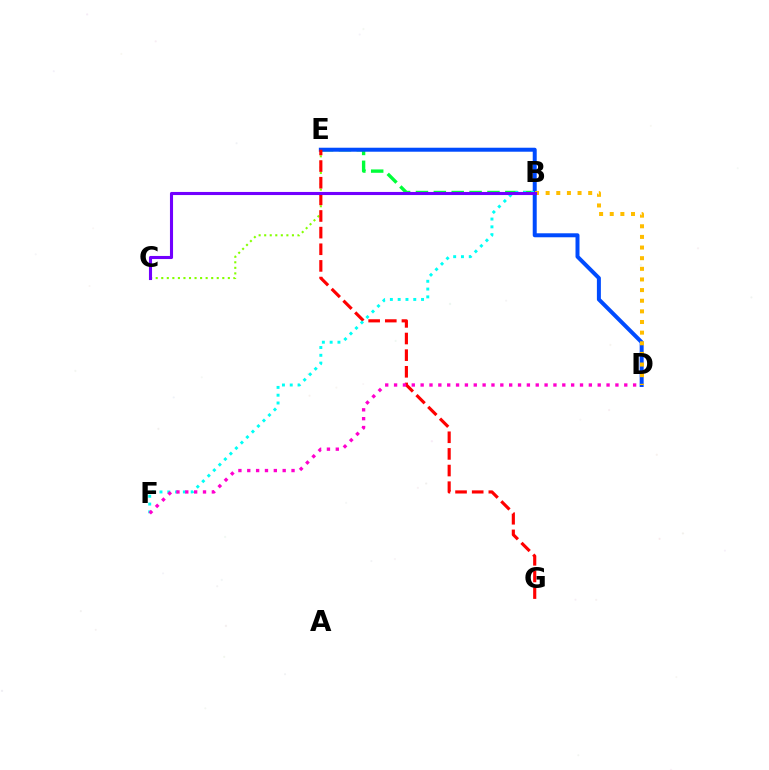{('B', 'E'): [{'color': '#00ff39', 'line_style': 'dashed', 'thickness': 2.43}], ('C', 'E'): [{'color': '#84ff00', 'line_style': 'dotted', 'thickness': 1.51}], ('D', 'E'): [{'color': '#004bff', 'line_style': 'solid', 'thickness': 2.87}], ('E', 'G'): [{'color': '#ff0000', 'line_style': 'dashed', 'thickness': 2.26}], ('B', 'F'): [{'color': '#00fff6', 'line_style': 'dotted', 'thickness': 2.12}], ('D', 'F'): [{'color': '#ff00cf', 'line_style': 'dotted', 'thickness': 2.41}], ('B', 'D'): [{'color': '#ffbd00', 'line_style': 'dotted', 'thickness': 2.89}], ('B', 'C'): [{'color': '#7200ff', 'line_style': 'solid', 'thickness': 2.23}]}